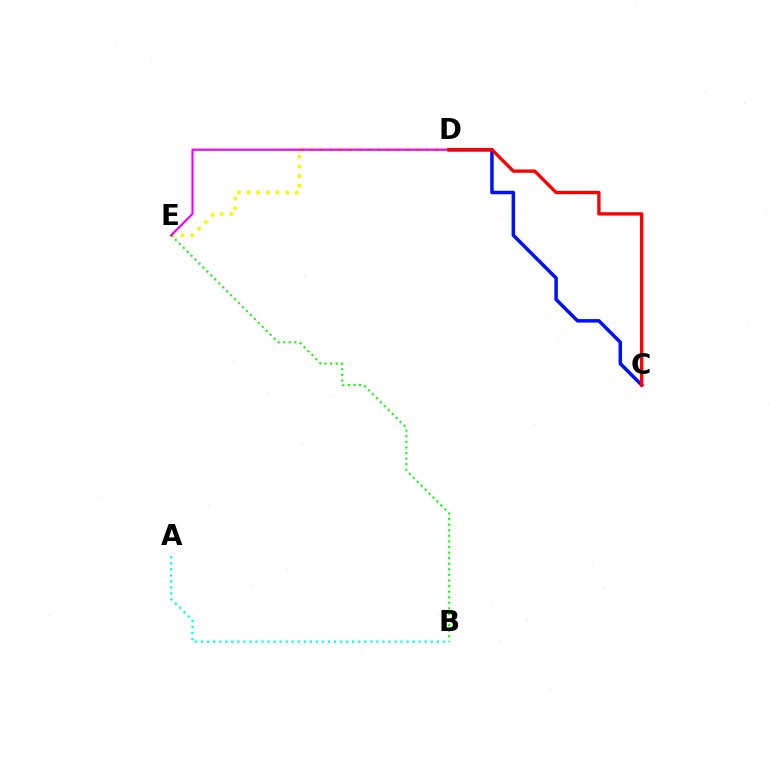{('D', 'E'): [{'color': '#fcf500', 'line_style': 'dotted', 'thickness': 2.61}, {'color': '#ee00ff', 'line_style': 'solid', 'thickness': 1.54}], ('B', 'E'): [{'color': '#08ff00', 'line_style': 'dotted', 'thickness': 1.52}], ('C', 'D'): [{'color': '#0010ff', 'line_style': 'solid', 'thickness': 2.51}, {'color': '#ff0000', 'line_style': 'solid', 'thickness': 2.41}], ('A', 'B'): [{'color': '#00fff6', 'line_style': 'dotted', 'thickness': 1.64}]}